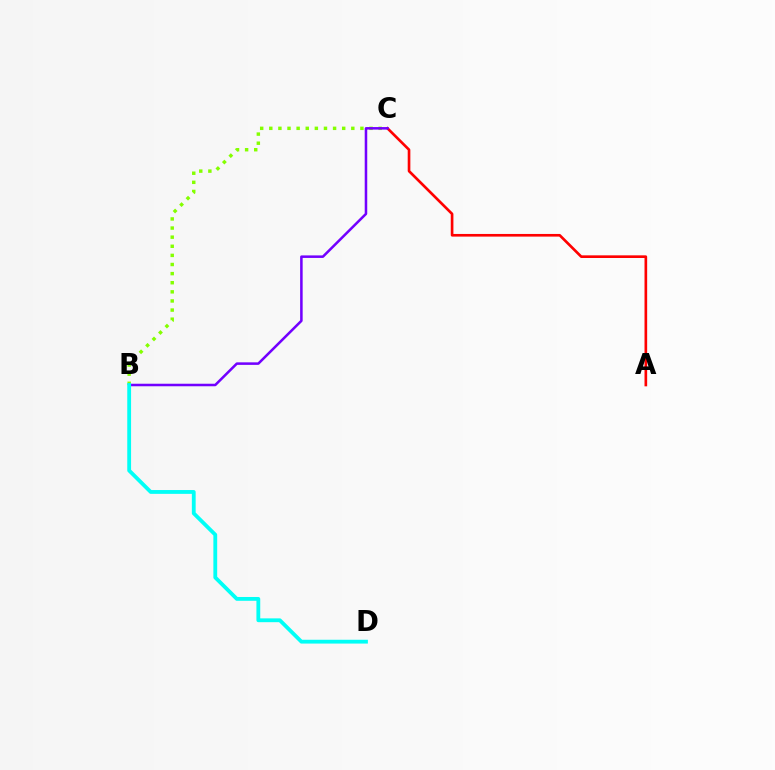{('A', 'C'): [{'color': '#ff0000', 'line_style': 'solid', 'thickness': 1.91}], ('B', 'C'): [{'color': '#84ff00', 'line_style': 'dotted', 'thickness': 2.48}, {'color': '#7200ff', 'line_style': 'solid', 'thickness': 1.82}], ('B', 'D'): [{'color': '#00fff6', 'line_style': 'solid', 'thickness': 2.74}]}